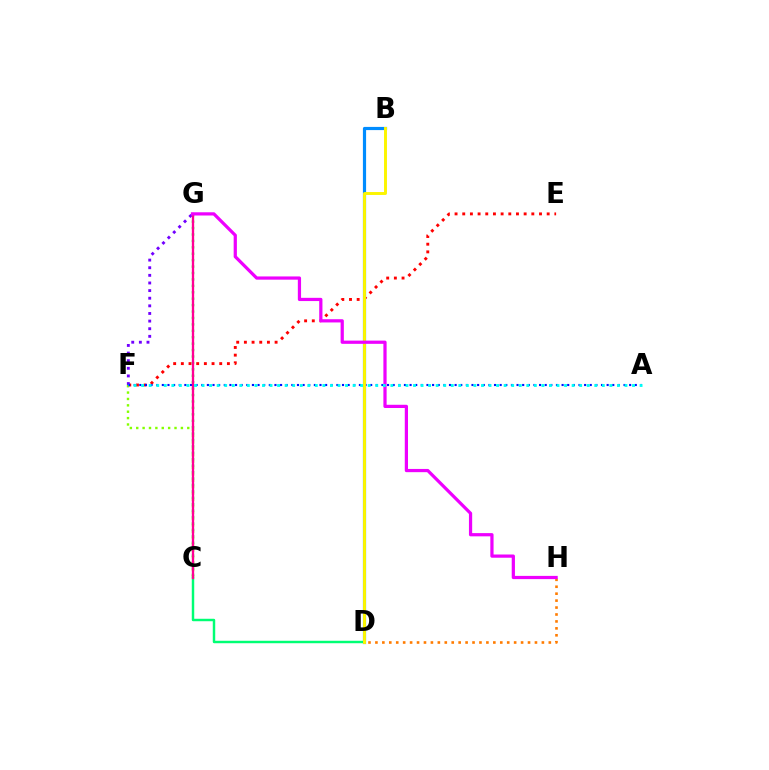{('C', 'F'): [{'color': '#84ff00', 'line_style': 'dotted', 'thickness': 1.73}], ('C', 'D'): [{'color': '#00ff74', 'line_style': 'solid', 'thickness': 1.76}], ('D', 'H'): [{'color': '#ff7c00', 'line_style': 'dotted', 'thickness': 1.88}], ('E', 'F'): [{'color': '#ff0000', 'line_style': 'dotted', 'thickness': 2.09}], ('B', 'D'): [{'color': '#008cff', 'line_style': 'solid', 'thickness': 2.3}, {'color': '#fcf500', 'line_style': 'solid', 'thickness': 2.12}], ('C', 'G'): [{'color': '#08ff00', 'line_style': 'dotted', 'thickness': 1.75}, {'color': '#ff0094', 'line_style': 'solid', 'thickness': 1.67}], ('F', 'G'): [{'color': '#7200ff', 'line_style': 'dotted', 'thickness': 2.07}], ('A', 'F'): [{'color': '#0010ff', 'line_style': 'dotted', 'thickness': 1.53}, {'color': '#00fff6', 'line_style': 'dotted', 'thickness': 2.05}], ('G', 'H'): [{'color': '#ee00ff', 'line_style': 'solid', 'thickness': 2.32}]}